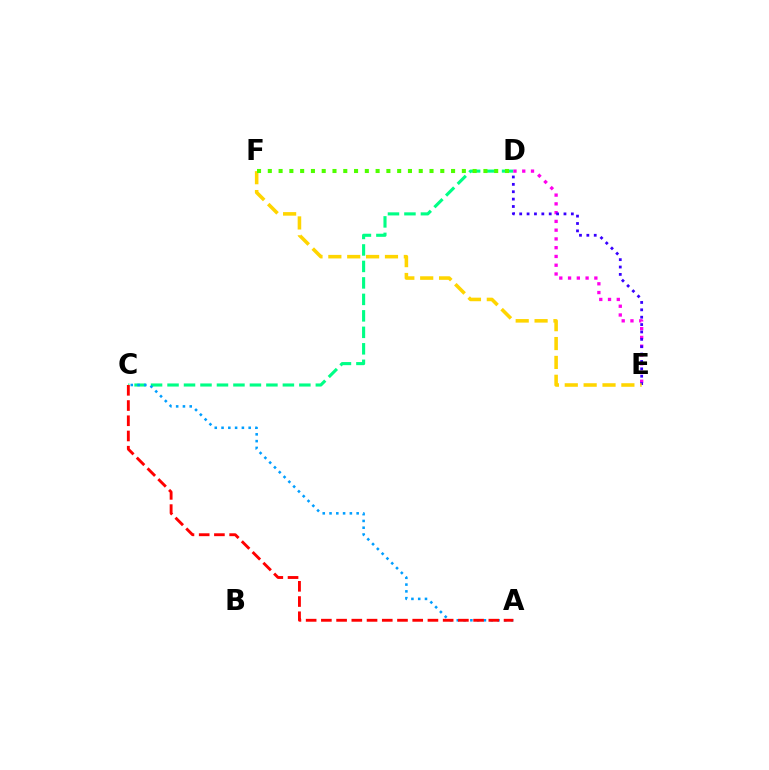{('C', 'D'): [{'color': '#00ff86', 'line_style': 'dashed', 'thickness': 2.24}], ('D', 'E'): [{'color': '#ff00ed', 'line_style': 'dotted', 'thickness': 2.38}, {'color': '#3700ff', 'line_style': 'dotted', 'thickness': 2.0}], ('A', 'C'): [{'color': '#009eff', 'line_style': 'dotted', 'thickness': 1.84}, {'color': '#ff0000', 'line_style': 'dashed', 'thickness': 2.07}], ('E', 'F'): [{'color': '#ffd500', 'line_style': 'dashed', 'thickness': 2.56}], ('D', 'F'): [{'color': '#4fff00', 'line_style': 'dotted', 'thickness': 2.93}]}